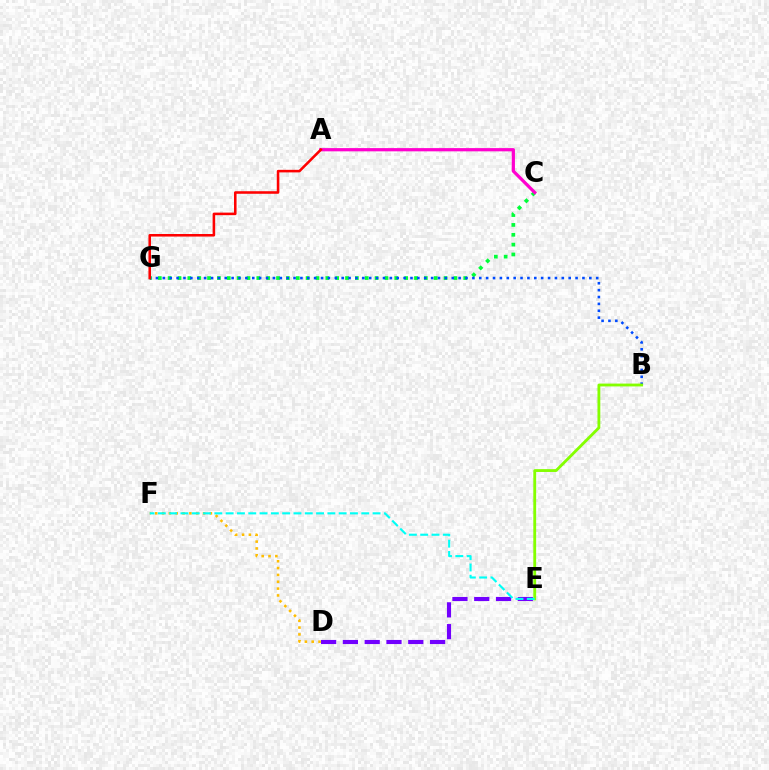{('C', 'G'): [{'color': '#00ff39', 'line_style': 'dotted', 'thickness': 2.68}], ('A', 'C'): [{'color': '#ff00cf', 'line_style': 'solid', 'thickness': 2.33}], ('B', 'G'): [{'color': '#004bff', 'line_style': 'dotted', 'thickness': 1.87}], ('D', 'F'): [{'color': '#ffbd00', 'line_style': 'dotted', 'thickness': 1.86}], ('B', 'E'): [{'color': '#84ff00', 'line_style': 'solid', 'thickness': 2.04}], ('D', 'E'): [{'color': '#7200ff', 'line_style': 'dashed', 'thickness': 2.96}], ('A', 'G'): [{'color': '#ff0000', 'line_style': 'solid', 'thickness': 1.84}], ('E', 'F'): [{'color': '#00fff6', 'line_style': 'dashed', 'thickness': 1.54}]}